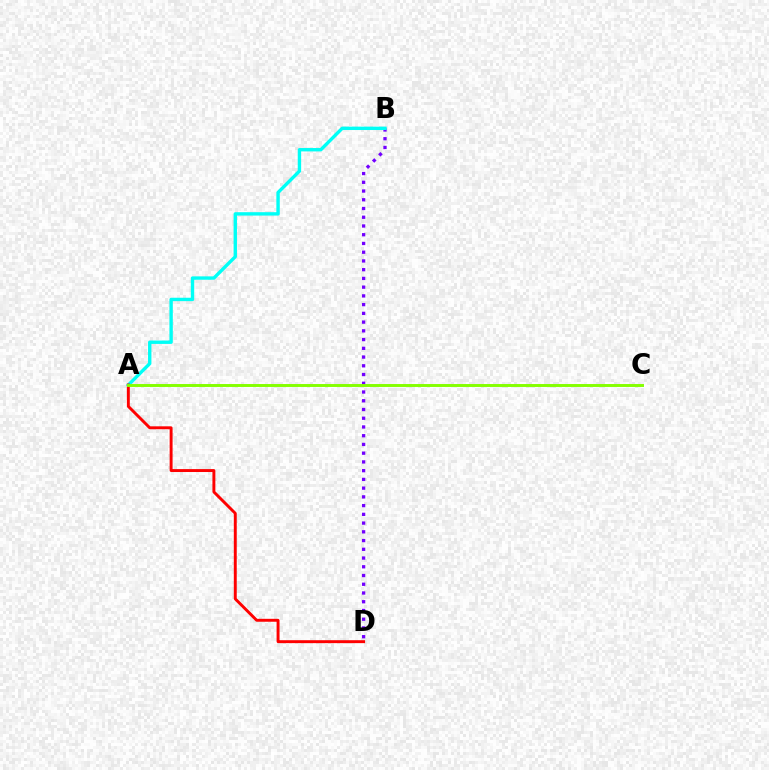{('B', 'D'): [{'color': '#7200ff', 'line_style': 'dotted', 'thickness': 2.37}], ('A', 'B'): [{'color': '#00fff6', 'line_style': 'solid', 'thickness': 2.44}], ('A', 'D'): [{'color': '#ff0000', 'line_style': 'solid', 'thickness': 2.11}], ('A', 'C'): [{'color': '#84ff00', 'line_style': 'solid', 'thickness': 2.11}]}